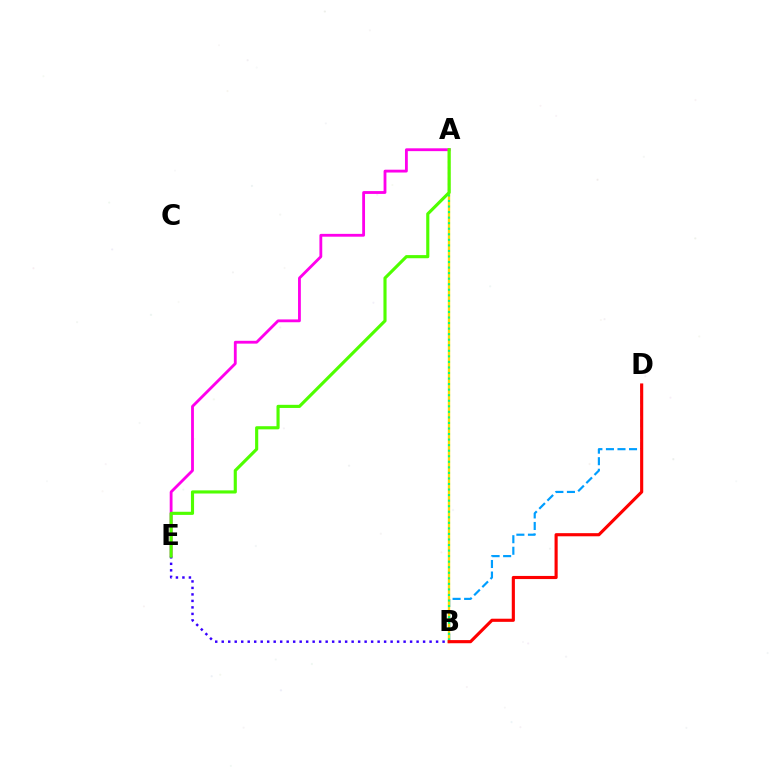{('B', 'D'): [{'color': '#009eff', 'line_style': 'dashed', 'thickness': 1.57}, {'color': '#ff0000', 'line_style': 'solid', 'thickness': 2.26}], ('A', 'E'): [{'color': '#ff00ed', 'line_style': 'solid', 'thickness': 2.03}, {'color': '#4fff00', 'line_style': 'solid', 'thickness': 2.26}], ('A', 'B'): [{'color': '#ffd500', 'line_style': 'solid', 'thickness': 1.71}, {'color': '#00ff86', 'line_style': 'dotted', 'thickness': 1.51}], ('B', 'E'): [{'color': '#3700ff', 'line_style': 'dotted', 'thickness': 1.76}]}